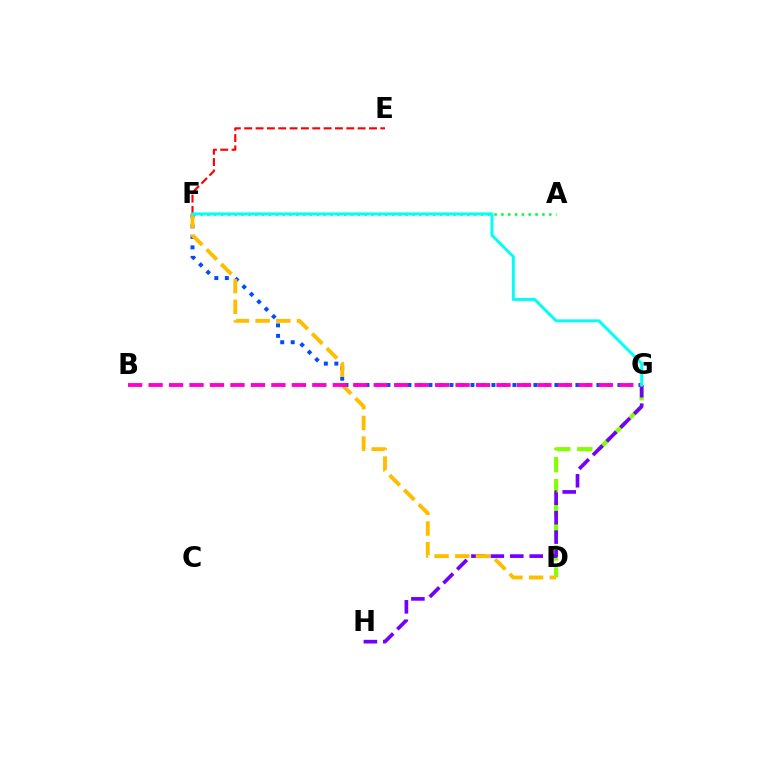{('A', 'F'): [{'color': '#00ff39', 'line_style': 'dotted', 'thickness': 1.86}], ('D', 'G'): [{'color': '#84ff00', 'line_style': 'dashed', 'thickness': 3.0}], ('G', 'H'): [{'color': '#7200ff', 'line_style': 'dashed', 'thickness': 2.64}], ('F', 'G'): [{'color': '#004bff', 'line_style': 'dotted', 'thickness': 2.85}, {'color': '#00fff6', 'line_style': 'solid', 'thickness': 2.11}], ('D', 'F'): [{'color': '#ffbd00', 'line_style': 'dashed', 'thickness': 2.81}], ('E', 'F'): [{'color': '#ff0000', 'line_style': 'dashed', 'thickness': 1.54}], ('B', 'G'): [{'color': '#ff00cf', 'line_style': 'dashed', 'thickness': 2.78}]}